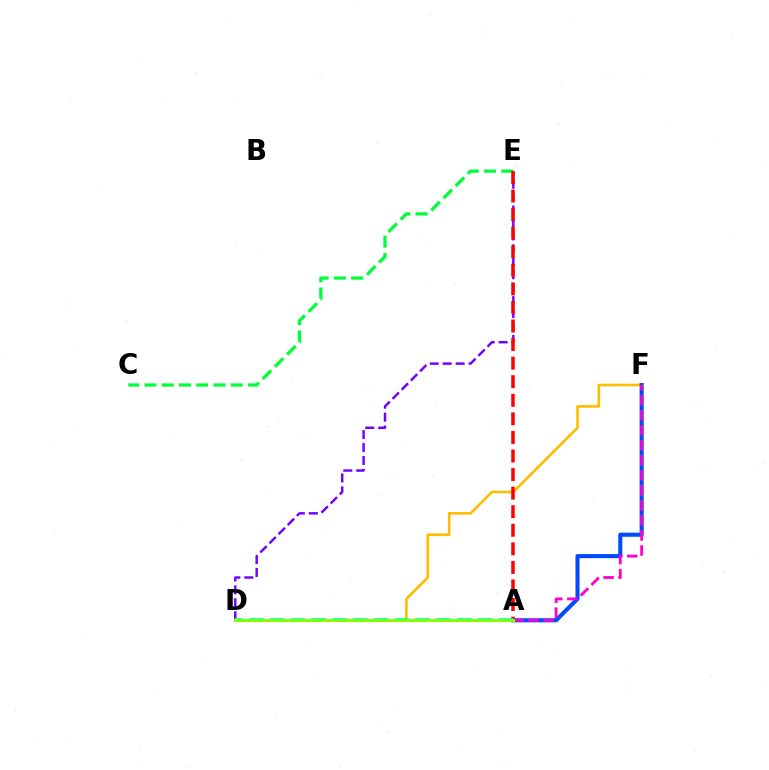{('D', 'F'): [{'color': '#ffbd00', 'line_style': 'solid', 'thickness': 1.89}], ('A', 'F'): [{'color': '#004bff', 'line_style': 'solid', 'thickness': 2.94}, {'color': '#ff00cf', 'line_style': 'dashed', 'thickness': 2.04}], ('C', 'E'): [{'color': '#00ff39', 'line_style': 'dashed', 'thickness': 2.34}], ('D', 'E'): [{'color': '#7200ff', 'line_style': 'dashed', 'thickness': 1.76}], ('A', 'E'): [{'color': '#ff0000', 'line_style': 'dashed', 'thickness': 2.52}], ('A', 'D'): [{'color': '#00fff6', 'line_style': 'dashed', 'thickness': 2.82}, {'color': '#84ff00', 'line_style': 'solid', 'thickness': 2.21}]}